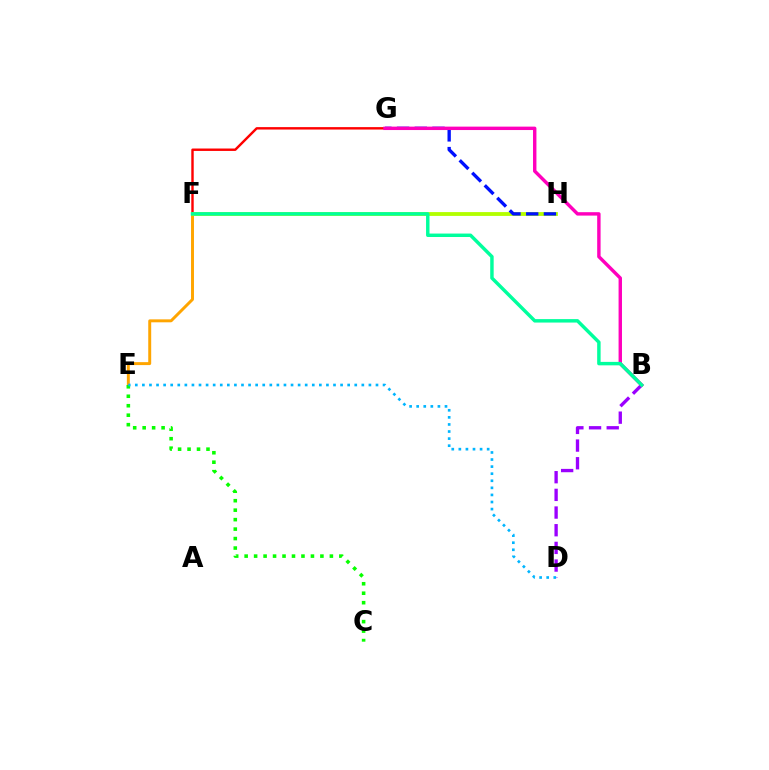{('B', 'D'): [{'color': '#9b00ff', 'line_style': 'dashed', 'thickness': 2.4}], ('E', 'F'): [{'color': '#ffa500', 'line_style': 'solid', 'thickness': 2.12}], ('F', 'G'): [{'color': '#ff0000', 'line_style': 'solid', 'thickness': 1.74}], ('F', 'H'): [{'color': '#b3ff00', 'line_style': 'solid', 'thickness': 2.75}], ('C', 'E'): [{'color': '#08ff00', 'line_style': 'dotted', 'thickness': 2.57}], ('G', 'H'): [{'color': '#0010ff', 'line_style': 'dashed', 'thickness': 2.41}], ('B', 'G'): [{'color': '#ff00bd', 'line_style': 'solid', 'thickness': 2.45}], ('D', 'E'): [{'color': '#00b5ff', 'line_style': 'dotted', 'thickness': 1.92}], ('B', 'F'): [{'color': '#00ff9d', 'line_style': 'solid', 'thickness': 2.48}]}